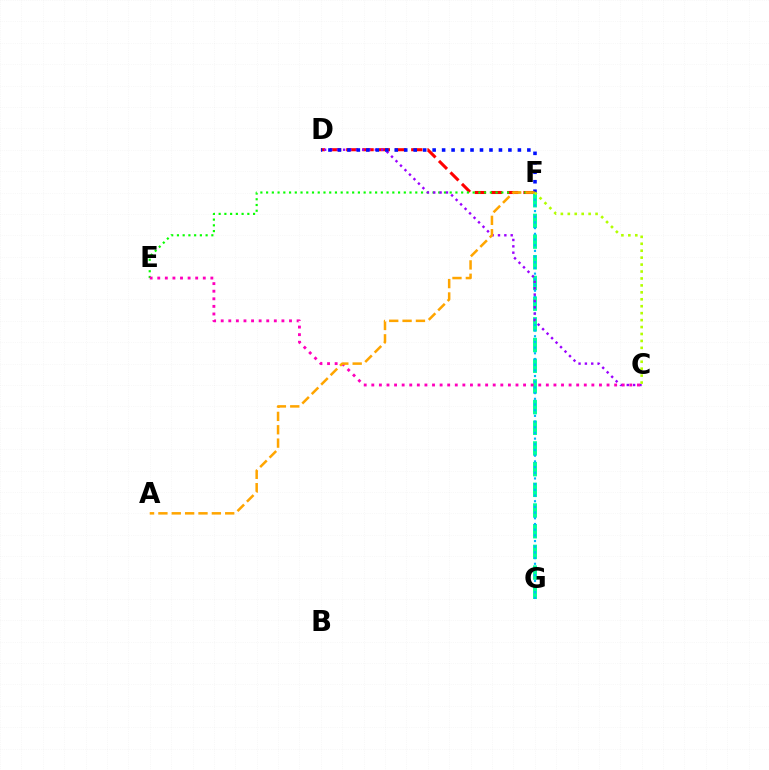{('D', 'F'): [{'color': '#ff0000', 'line_style': 'dashed', 'thickness': 2.21}, {'color': '#0010ff', 'line_style': 'dotted', 'thickness': 2.57}], ('F', 'G'): [{'color': '#00ff9d', 'line_style': 'dashed', 'thickness': 2.81}, {'color': '#00b5ff', 'line_style': 'dotted', 'thickness': 1.55}], ('E', 'F'): [{'color': '#08ff00', 'line_style': 'dotted', 'thickness': 1.56}], ('C', 'D'): [{'color': '#9b00ff', 'line_style': 'dotted', 'thickness': 1.72}], ('C', 'E'): [{'color': '#ff00bd', 'line_style': 'dotted', 'thickness': 2.06}], ('A', 'F'): [{'color': '#ffa500', 'line_style': 'dashed', 'thickness': 1.81}], ('C', 'F'): [{'color': '#b3ff00', 'line_style': 'dotted', 'thickness': 1.89}]}